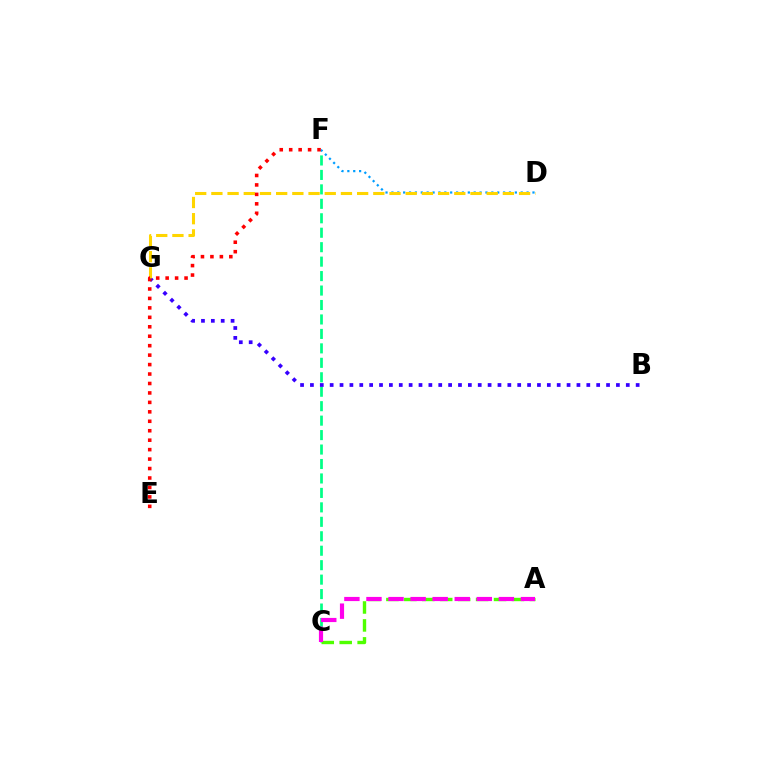{('C', 'F'): [{'color': '#00ff86', 'line_style': 'dashed', 'thickness': 1.96}], ('A', 'C'): [{'color': '#4fff00', 'line_style': 'dashed', 'thickness': 2.44}, {'color': '#ff00ed', 'line_style': 'dashed', 'thickness': 3.0}], ('D', 'F'): [{'color': '#009eff', 'line_style': 'dotted', 'thickness': 1.6}], ('B', 'G'): [{'color': '#3700ff', 'line_style': 'dotted', 'thickness': 2.68}], ('D', 'G'): [{'color': '#ffd500', 'line_style': 'dashed', 'thickness': 2.2}], ('E', 'F'): [{'color': '#ff0000', 'line_style': 'dotted', 'thickness': 2.57}]}